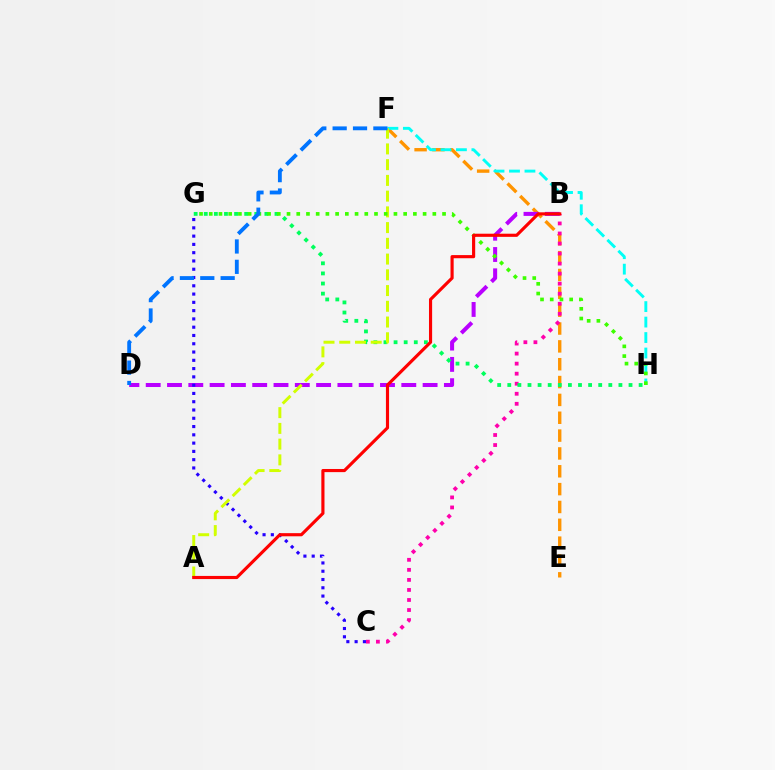{('E', 'F'): [{'color': '#ff9400', 'line_style': 'dashed', 'thickness': 2.42}], ('B', 'C'): [{'color': '#ff00ac', 'line_style': 'dotted', 'thickness': 2.73}], ('B', 'D'): [{'color': '#b900ff', 'line_style': 'dashed', 'thickness': 2.89}], ('G', 'H'): [{'color': '#00ff5c', 'line_style': 'dotted', 'thickness': 2.75}, {'color': '#3dff00', 'line_style': 'dotted', 'thickness': 2.64}], ('F', 'H'): [{'color': '#00fff6', 'line_style': 'dashed', 'thickness': 2.1}], ('C', 'G'): [{'color': '#2500ff', 'line_style': 'dotted', 'thickness': 2.25}], ('A', 'F'): [{'color': '#d1ff00', 'line_style': 'dashed', 'thickness': 2.14}], ('A', 'B'): [{'color': '#ff0000', 'line_style': 'solid', 'thickness': 2.26}], ('D', 'F'): [{'color': '#0074ff', 'line_style': 'dashed', 'thickness': 2.77}]}